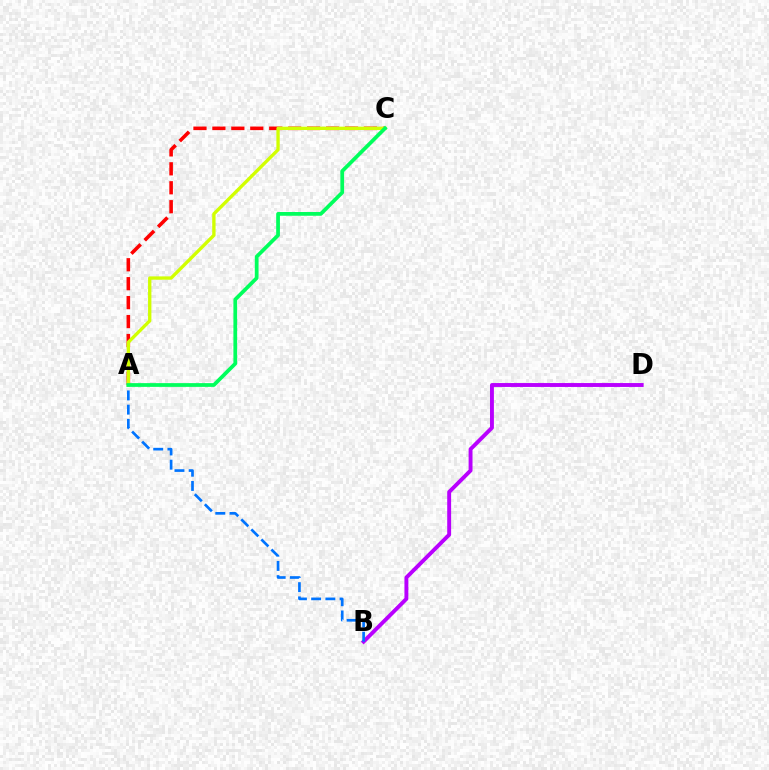{('B', 'D'): [{'color': '#b900ff', 'line_style': 'solid', 'thickness': 2.81}], ('A', 'B'): [{'color': '#0074ff', 'line_style': 'dashed', 'thickness': 1.93}], ('A', 'C'): [{'color': '#ff0000', 'line_style': 'dashed', 'thickness': 2.57}, {'color': '#d1ff00', 'line_style': 'solid', 'thickness': 2.4}, {'color': '#00ff5c', 'line_style': 'solid', 'thickness': 2.7}]}